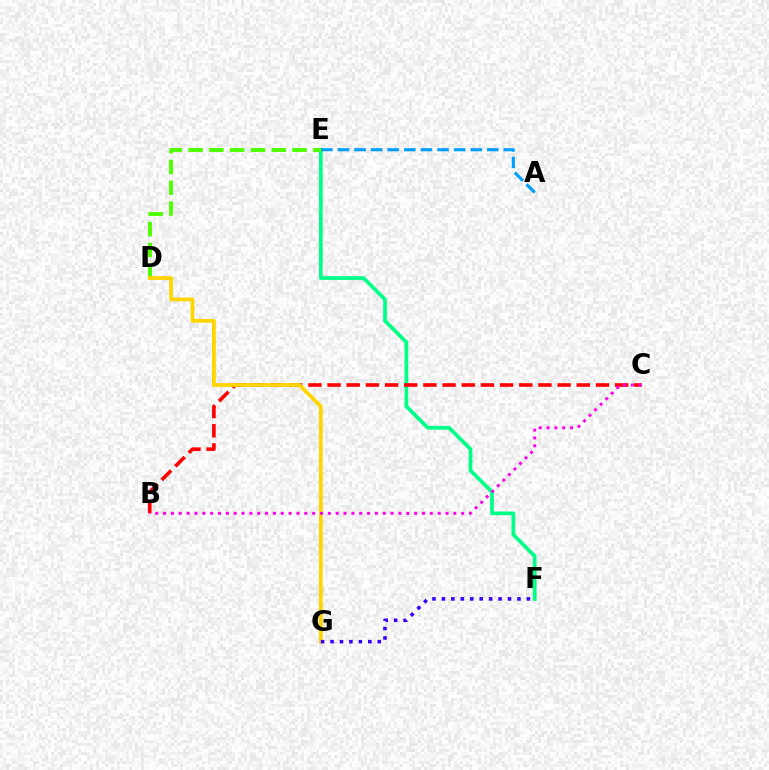{('E', 'F'): [{'color': '#00ff86', 'line_style': 'solid', 'thickness': 2.67}], ('A', 'E'): [{'color': '#009eff', 'line_style': 'dashed', 'thickness': 2.25}], ('D', 'E'): [{'color': '#4fff00', 'line_style': 'dashed', 'thickness': 2.82}], ('B', 'C'): [{'color': '#ff0000', 'line_style': 'dashed', 'thickness': 2.6}, {'color': '#ff00ed', 'line_style': 'dotted', 'thickness': 2.13}], ('D', 'G'): [{'color': '#ffd500', 'line_style': 'solid', 'thickness': 2.71}], ('F', 'G'): [{'color': '#3700ff', 'line_style': 'dotted', 'thickness': 2.56}]}